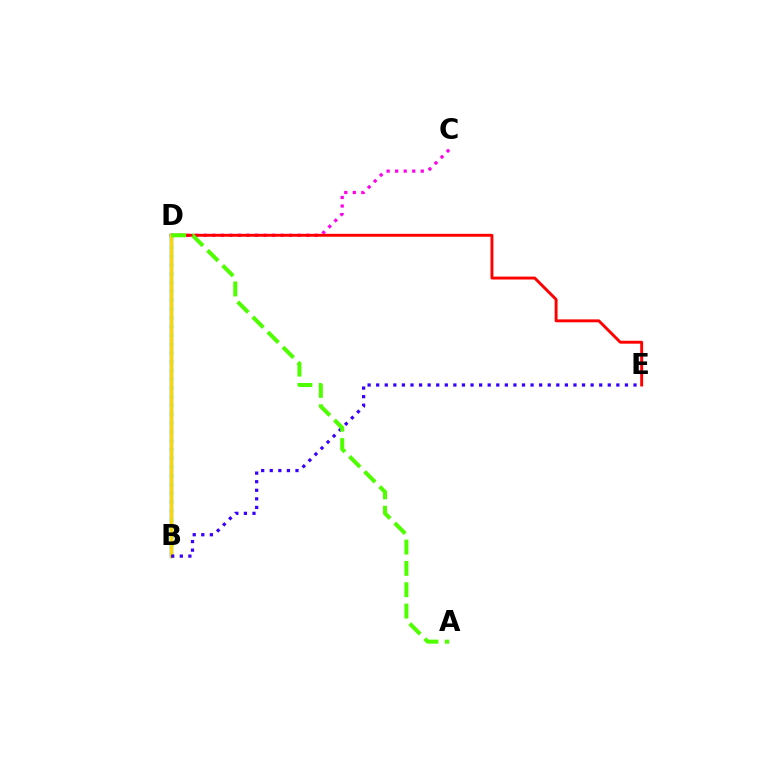{('B', 'D'): [{'color': '#009eff', 'line_style': 'solid', 'thickness': 2.43}, {'color': '#00ff86', 'line_style': 'dotted', 'thickness': 2.39}, {'color': '#ffd500', 'line_style': 'solid', 'thickness': 2.34}], ('C', 'D'): [{'color': '#ff00ed', 'line_style': 'dotted', 'thickness': 2.32}], ('D', 'E'): [{'color': '#ff0000', 'line_style': 'solid', 'thickness': 2.09}], ('B', 'E'): [{'color': '#3700ff', 'line_style': 'dotted', 'thickness': 2.33}], ('A', 'D'): [{'color': '#4fff00', 'line_style': 'dashed', 'thickness': 2.9}]}